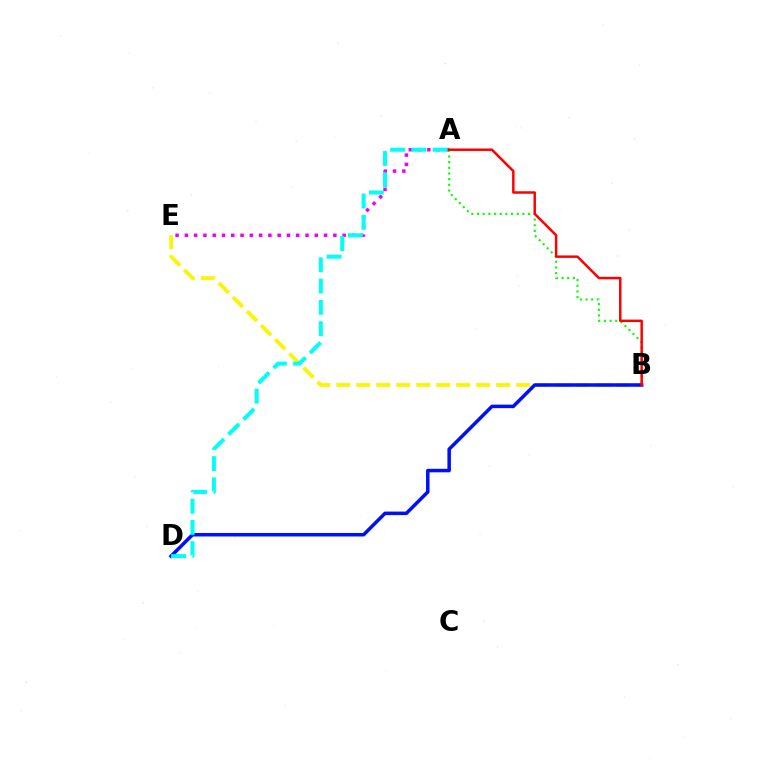{('B', 'E'): [{'color': '#fcf500', 'line_style': 'dashed', 'thickness': 2.71}], ('A', 'E'): [{'color': '#ee00ff', 'line_style': 'dotted', 'thickness': 2.52}], ('A', 'B'): [{'color': '#08ff00', 'line_style': 'dotted', 'thickness': 1.54}, {'color': '#ff0000', 'line_style': 'solid', 'thickness': 1.79}], ('B', 'D'): [{'color': '#0010ff', 'line_style': 'solid', 'thickness': 2.53}], ('A', 'D'): [{'color': '#00fff6', 'line_style': 'dashed', 'thickness': 2.89}]}